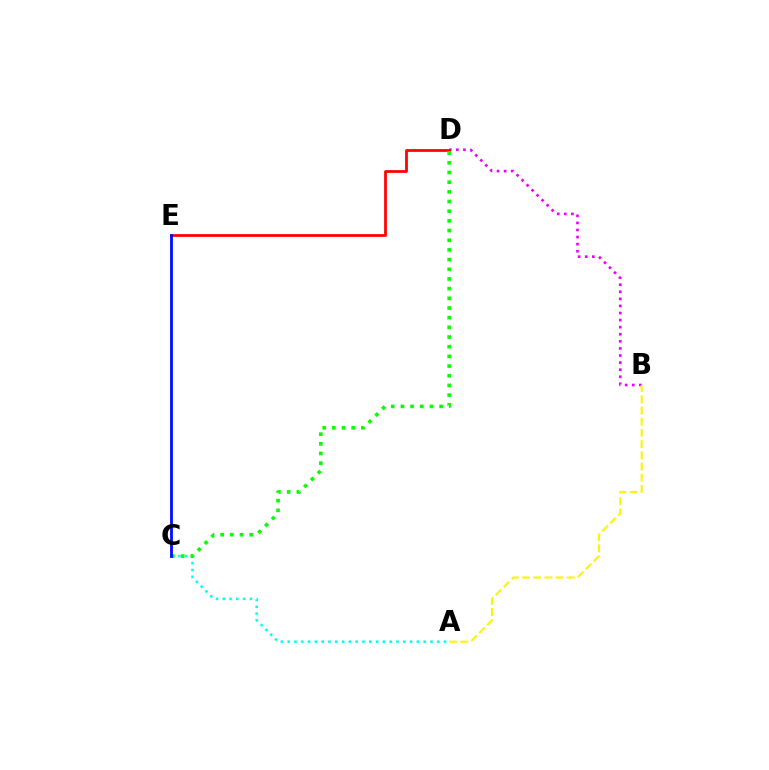{('B', 'D'): [{'color': '#ee00ff', 'line_style': 'dotted', 'thickness': 1.92}], ('D', 'E'): [{'color': '#ff0000', 'line_style': 'solid', 'thickness': 1.97}], ('A', 'C'): [{'color': '#00fff6', 'line_style': 'dotted', 'thickness': 1.85}], ('A', 'B'): [{'color': '#fcf500', 'line_style': 'dashed', 'thickness': 1.52}], ('C', 'D'): [{'color': '#08ff00', 'line_style': 'dotted', 'thickness': 2.63}], ('C', 'E'): [{'color': '#0010ff', 'line_style': 'solid', 'thickness': 2.02}]}